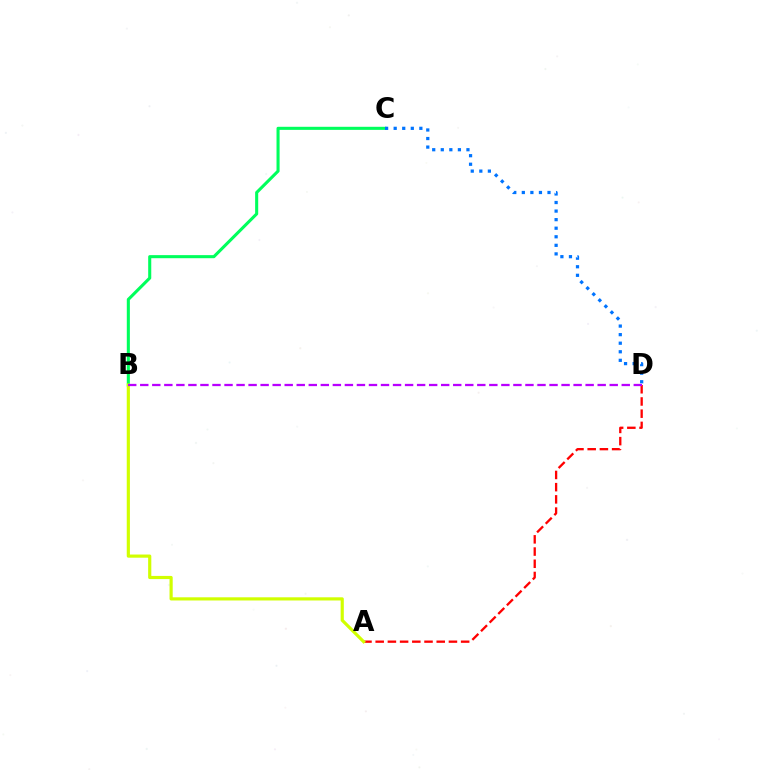{('B', 'C'): [{'color': '#00ff5c', 'line_style': 'solid', 'thickness': 2.21}], ('A', 'D'): [{'color': '#ff0000', 'line_style': 'dashed', 'thickness': 1.66}], ('A', 'B'): [{'color': '#d1ff00', 'line_style': 'solid', 'thickness': 2.28}], ('C', 'D'): [{'color': '#0074ff', 'line_style': 'dotted', 'thickness': 2.33}], ('B', 'D'): [{'color': '#b900ff', 'line_style': 'dashed', 'thickness': 1.64}]}